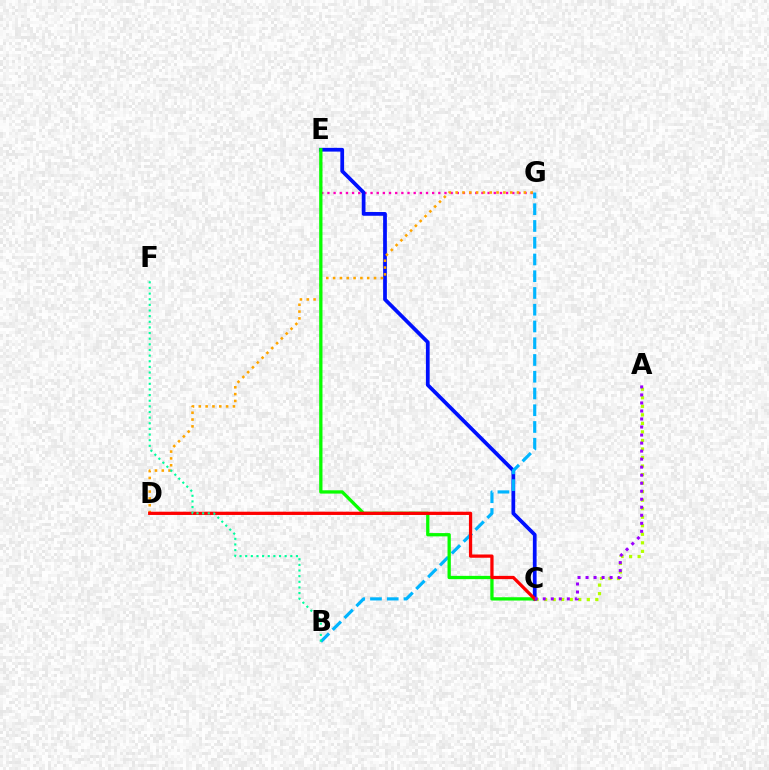{('A', 'C'): [{'color': '#b3ff00', 'line_style': 'dotted', 'thickness': 2.32}, {'color': '#9b00ff', 'line_style': 'dotted', 'thickness': 2.18}], ('E', 'G'): [{'color': '#ff00bd', 'line_style': 'dotted', 'thickness': 1.67}], ('C', 'E'): [{'color': '#0010ff', 'line_style': 'solid', 'thickness': 2.7}, {'color': '#08ff00', 'line_style': 'solid', 'thickness': 2.37}], ('D', 'G'): [{'color': '#ffa500', 'line_style': 'dotted', 'thickness': 1.85}], ('B', 'G'): [{'color': '#00b5ff', 'line_style': 'dashed', 'thickness': 2.28}], ('C', 'D'): [{'color': '#ff0000', 'line_style': 'solid', 'thickness': 2.34}], ('B', 'F'): [{'color': '#00ff9d', 'line_style': 'dotted', 'thickness': 1.53}]}